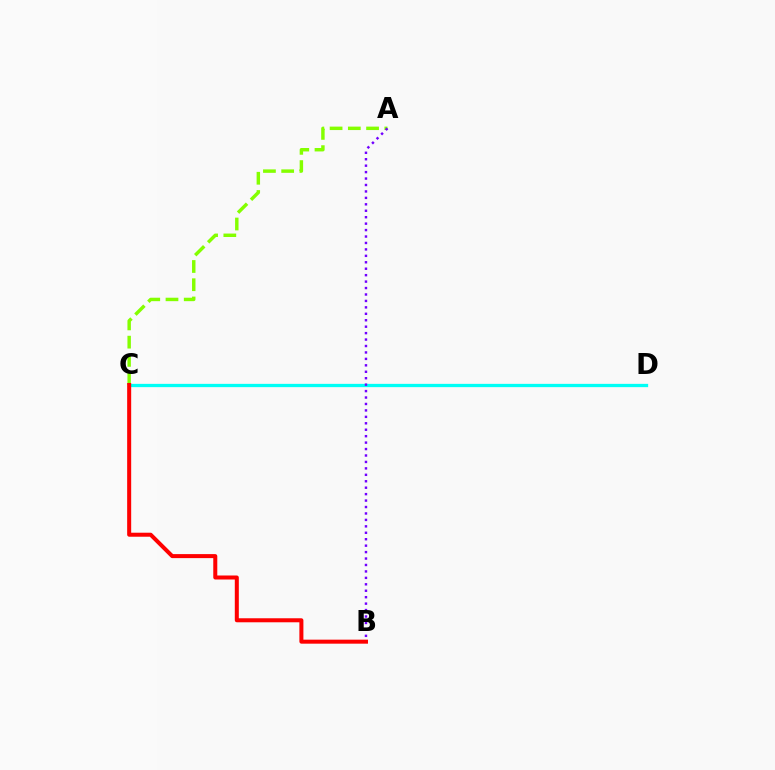{('A', 'C'): [{'color': '#84ff00', 'line_style': 'dashed', 'thickness': 2.48}], ('C', 'D'): [{'color': '#00fff6', 'line_style': 'solid', 'thickness': 2.36}], ('A', 'B'): [{'color': '#7200ff', 'line_style': 'dotted', 'thickness': 1.75}], ('B', 'C'): [{'color': '#ff0000', 'line_style': 'solid', 'thickness': 2.89}]}